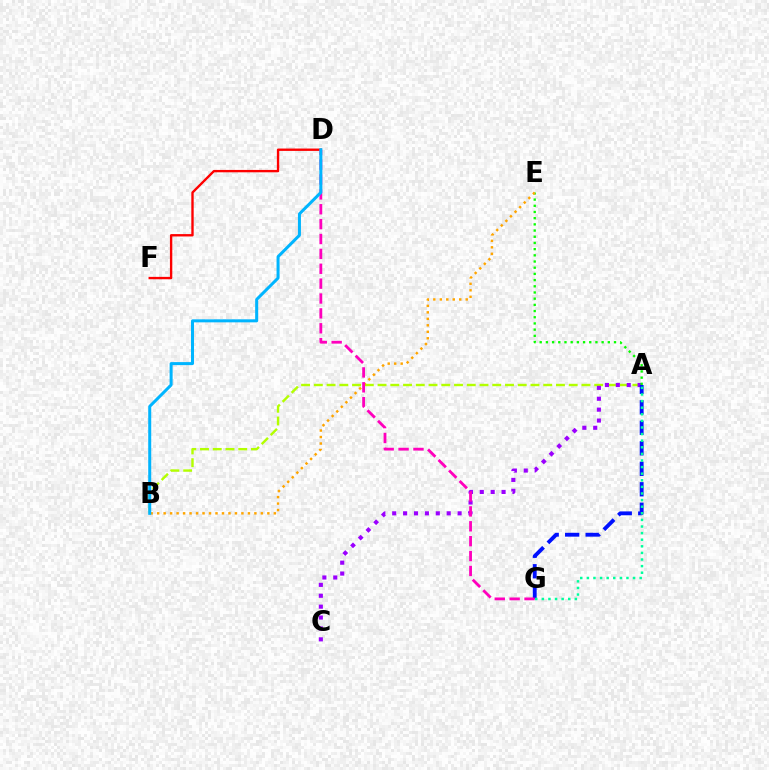{('A', 'B'): [{'color': '#b3ff00', 'line_style': 'dashed', 'thickness': 1.73}], ('A', 'C'): [{'color': '#9b00ff', 'line_style': 'dotted', 'thickness': 2.96}], ('D', 'F'): [{'color': '#ff0000', 'line_style': 'solid', 'thickness': 1.7}], ('A', 'E'): [{'color': '#08ff00', 'line_style': 'dotted', 'thickness': 1.68}], ('A', 'G'): [{'color': '#0010ff', 'line_style': 'dashed', 'thickness': 2.78}, {'color': '#00ff9d', 'line_style': 'dotted', 'thickness': 1.79}], ('B', 'E'): [{'color': '#ffa500', 'line_style': 'dotted', 'thickness': 1.76}], ('D', 'G'): [{'color': '#ff00bd', 'line_style': 'dashed', 'thickness': 2.02}], ('B', 'D'): [{'color': '#00b5ff', 'line_style': 'solid', 'thickness': 2.17}]}